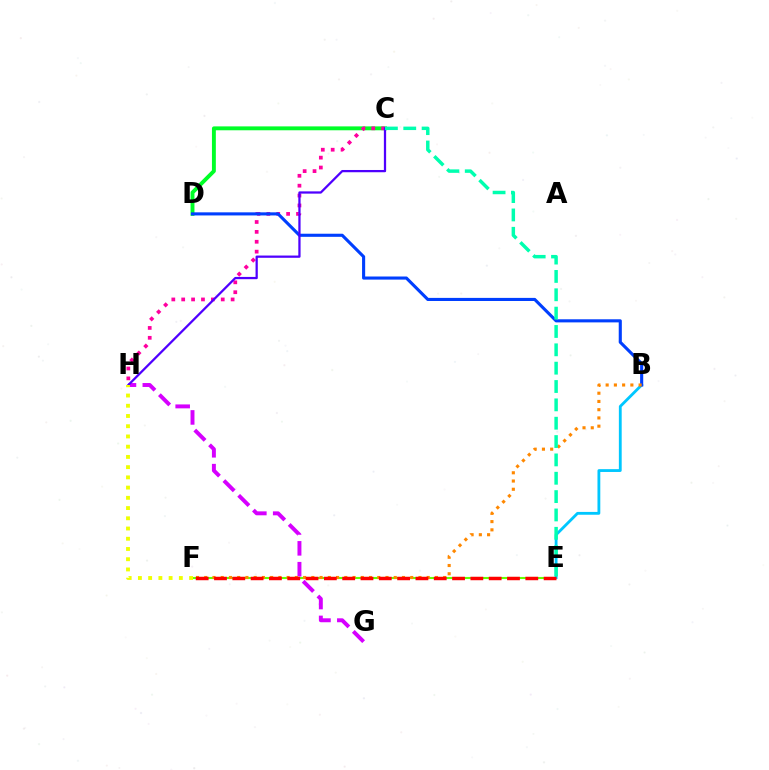{('C', 'D'): [{'color': '#00ff27', 'line_style': 'solid', 'thickness': 2.8}], ('E', 'F'): [{'color': '#66ff00', 'line_style': 'solid', 'thickness': 1.51}, {'color': '#ff0000', 'line_style': 'dashed', 'thickness': 2.49}], ('C', 'H'): [{'color': '#ff00a0', 'line_style': 'dotted', 'thickness': 2.69}, {'color': '#4f00ff', 'line_style': 'solid', 'thickness': 1.62}], ('B', 'E'): [{'color': '#00c7ff', 'line_style': 'solid', 'thickness': 2.03}], ('G', 'H'): [{'color': '#d600ff', 'line_style': 'dashed', 'thickness': 2.83}], ('B', 'D'): [{'color': '#003fff', 'line_style': 'solid', 'thickness': 2.23}], ('B', 'F'): [{'color': '#ff8800', 'line_style': 'dotted', 'thickness': 2.24}], ('C', 'E'): [{'color': '#00ffaf', 'line_style': 'dashed', 'thickness': 2.49}], ('F', 'H'): [{'color': '#eeff00', 'line_style': 'dotted', 'thickness': 2.78}]}